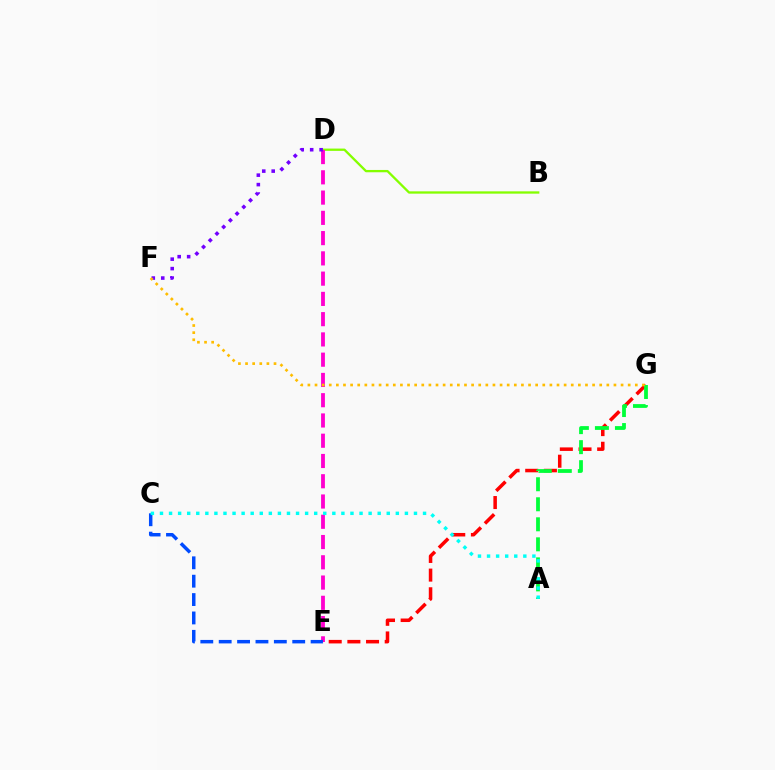{('B', 'D'): [{'color': '#84ff00', 'line_style': 'solid', 'thickness': 1.66}], ('D', 'E'): [{'color': '#ff00cf', 'line_style': 'dashed', 'thickness': 2.75}], ('E', 'G'): [{'color': '#ff0000', 'line_style': 'dashed', 'thickness': 2.54}], ('C', 'E'): [{'color': '#004bff', 'line_style': 'dashed', 'thickness': 2.5}], ('A', 'G'): [{'color': '#00ff39', 'line_style': 'dashed', 'thickness': 2.72}], ('A', 'C'): [{'color': '#00fff6', 'line_style': 'dotted', 'thickness': 2.46}], ('D', 'F'): [{'color': '#7200ff', 'line_style': 'dotted', 'thickness': 2.57}], ('F', 'G'): [{'color': '#ffbd00', 'line_style': 'dotted', 'thickness': 1.93}]}